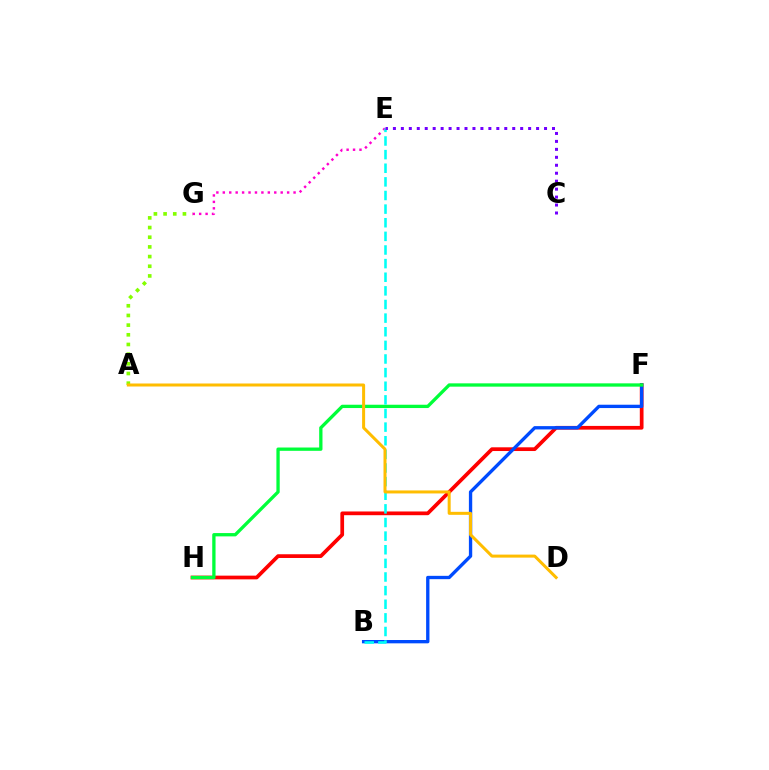{('A', 'G'): [{'color': '#84ff00', 'line_style': 'dotted', 'thickness': 2.63}], ('F', 'H'): [{'color': '#ff0000', 'line_style': 'solid', 'thickness': 2.68}, {'color': '#00ff39', 'line_style': 'solid', 'thickness': 2.38}], ('B', 'F'): [{'color': '#004bff', 'line_style': 'solid', 'thickness': 2.4}], ('E', 'G'): [{'color': '#ff00cf', 'line_style': 'dotted', 'thickness': 1.75}], ('B', 'E'): [{'color': '#00fff6', 'line_style': 'dashed', 'thickness': 1.85}], ('C', 'E'): [{'color': '#7200ff', 'line_style': 'dotted', 'thickness': 2.16}], ('A', 'D'): [{'color': '#ffbd00', 'line_style': 'solid', 'thickness': 2.17}]}